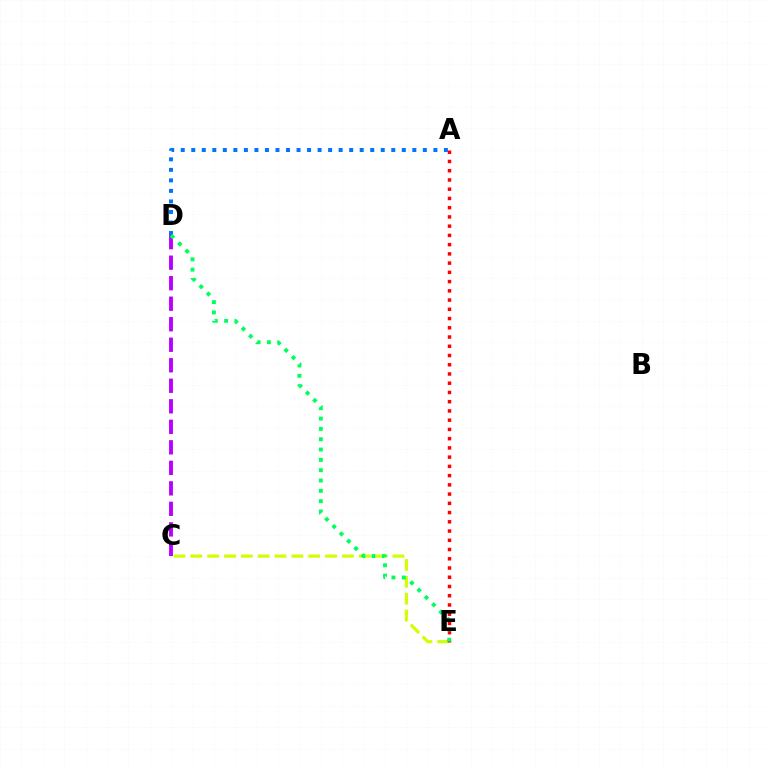{('C', 'D'): [{'color': '#b900ff', 'line_style': 'dashed', 'thickness': 2.79}], ('C', 'E'): [{'color': '#d1ff00', 'line_style': 'dashed', 'thickness': 2.29}], ('A', 'D'): [{'color': '#0074ff', 'line_style': 'dotted', 'thickness': 2.86}], ('A', 'E'): [{'color': '#ff0000', 'line_style': 'dotted', 'thickness': 2.51}], ('D', 'E'): [{'color': '#00ff5c', 'line_style': 'dotted', 'thickness': 2.81}]}